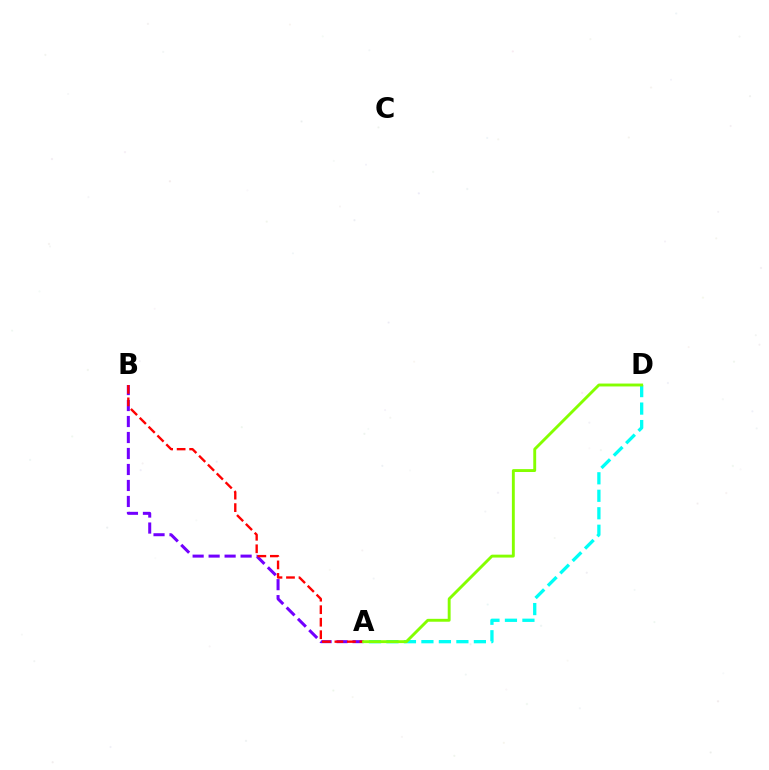{('A', 'D'): [{'color': '#00fff6', 'line_style': 'dashed', 'thickness': 2.38}, {'color': '#84ff00', 'line_style': 'solid', 'thickness': 2.08}], ('A', 'B'): [{'color': '#7200ff', 'line_style': 'dashed', 'thickness': 2.17}, {'color': '#ff0000', 'line_style': 'dashed', 'thickness': 1.7}]}